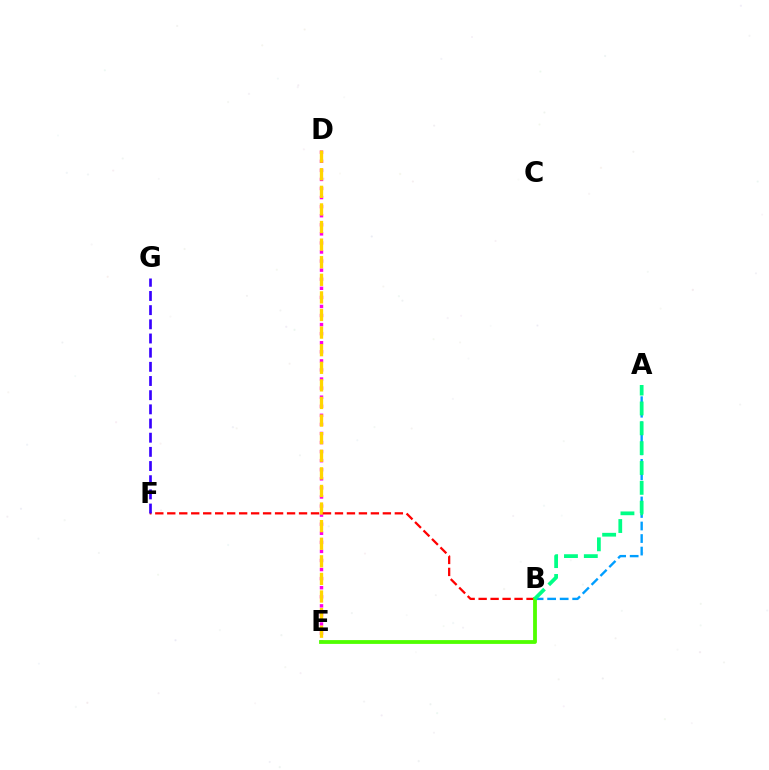{('D', 'E'): [{'color': '#ff00ed', 'line_style': 'dotted', 'thickness': 2.47}, {'color': '#ffd500', 'line_style': 'dashed', 'thickness': 2.39}], ('A', 'B'): [{'color': '#009eff', 'line_style': 'dashed', 'thickness': 1.7}, {'color': '#00ff86', 'line_style': 'dashed', 'thickness': 2.7}], ('B', 'F'): [{'color': '#ff0000', 'line_style': 'dashed', 'thickness': 1.63}], ('B', 'E'): [{'color': '#4fff00', 'line_style': 'solid', 'thickness': 2.74}], ('F', 'G'): [{'color': '#3700ff', 'line_style': 'dashed', 'thickness': 1.93}]}